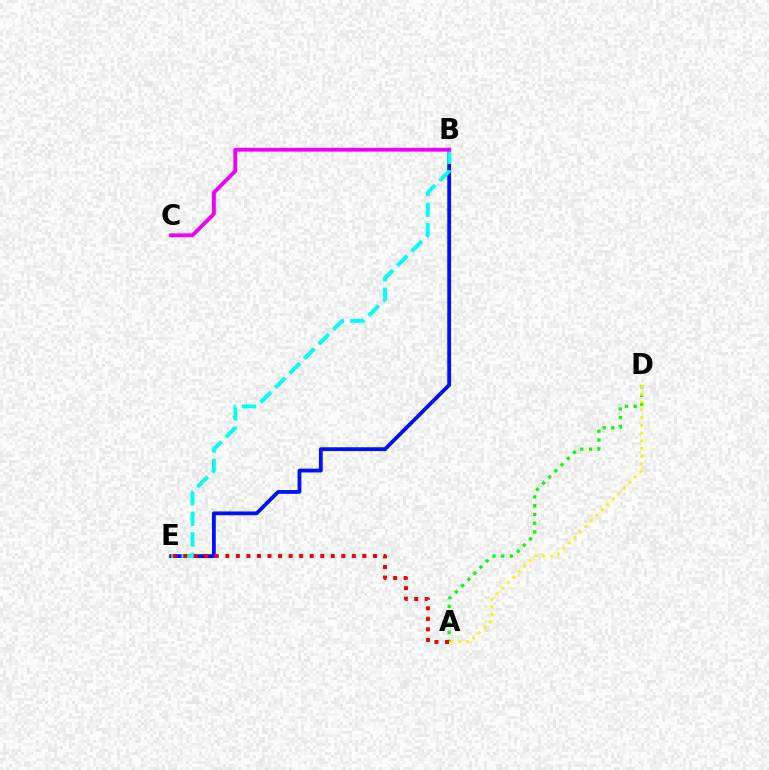{('B', 'E'): [{'color': '#0010ff', 'line_style': 'solid', 'thickness': 2.74}, {'color': '#00fff6', 'line_style': 'dashed', 'thickness': 2.79}], ('A', 'D'): [{'color': '#08ff00', 'line_style': 'dotted', 'thickness': 2.37}, {'color': '#fcf500', 'line_style': 'dotted', 'thickness': 2.11}], ('B', 'C'): [{'color': '#ee00ff', 'line_style': 'solid', 'thickness': 2.76}], ('A', 'E'): [{'color': '#ff0000', 'line_style': 'dotted', 'thickness': 2.86}]}